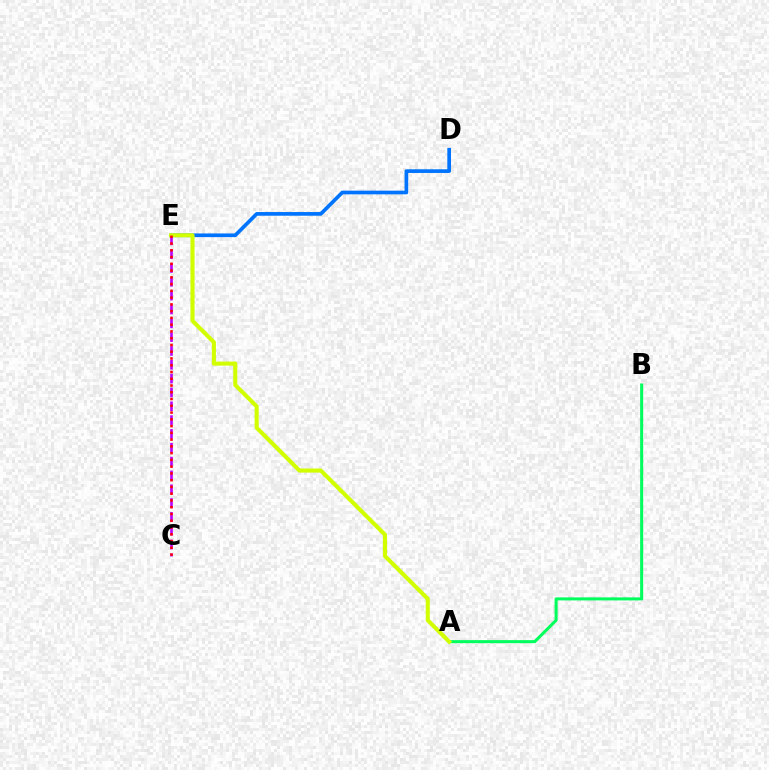{('C', 'E'): [{'color': '#b900ff', 'line_style': 'dashed', 'thickness': 1.88}, {'color': '#ff0000', 'line_style': 'dotted', 'thickness': 1.84}], ('A', 'B'): [{'color': '#00ff5c', 'line_style': 'solid', 'thickness': 2.19}], ('D', 'E'): [{'color': '#0074ff', 'line_style': 'solid', 'thickness': 2.65}], ('A', 'E'): [{'color': '#d1ff00', 'line_style': 'solid', 'thickness': 2.94}]}